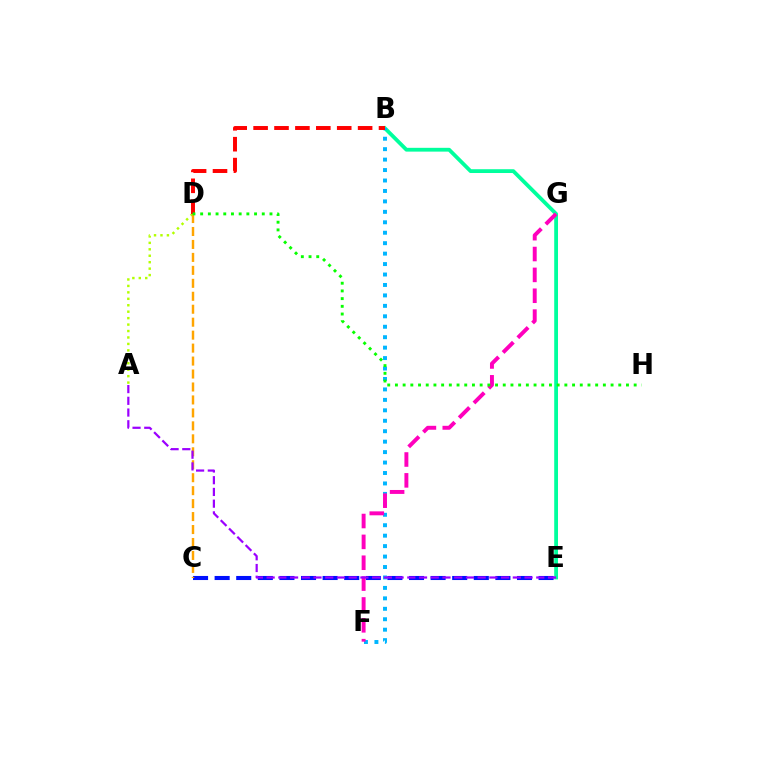{('A', 'D'): [{'color': '#b3ff00', 'line_style': 'dotted', 'thickness': 1.75}], ('B', 'E'): [{'color': '#00ff9d', 'line_style': 'solid', 'thickness': 2.73}], ('C', 'E'): [{'color': '#0010ff', 'line_style': 'dashed', 'thickness': 2.93}], ('B', 'F'): [{'color': '#00b5ff', 'line_style': 'dotted', 'thickness': 2.84}], ('B', 'D'): [{'color': '#ff0000', 'line_style': 'dashed', 'thickness': 2.84}], ('C', 'D'): [{'color': '#ffa500', 'line_style': 'dashed', 'thickness': 1.76}], ('F', 'G'): [{'color': '#ff00bd', 'line_style': 'dashed', 'thickness': 2.83}], ('A', 'E'): [{'color': '#9b00ff', 'line_style': 'dashed', 'thickness': 1.59}], ('D', 'H'): [{'color': '#08ff00', 'line_style': 'dotted', 'thickness': 2.09}]}